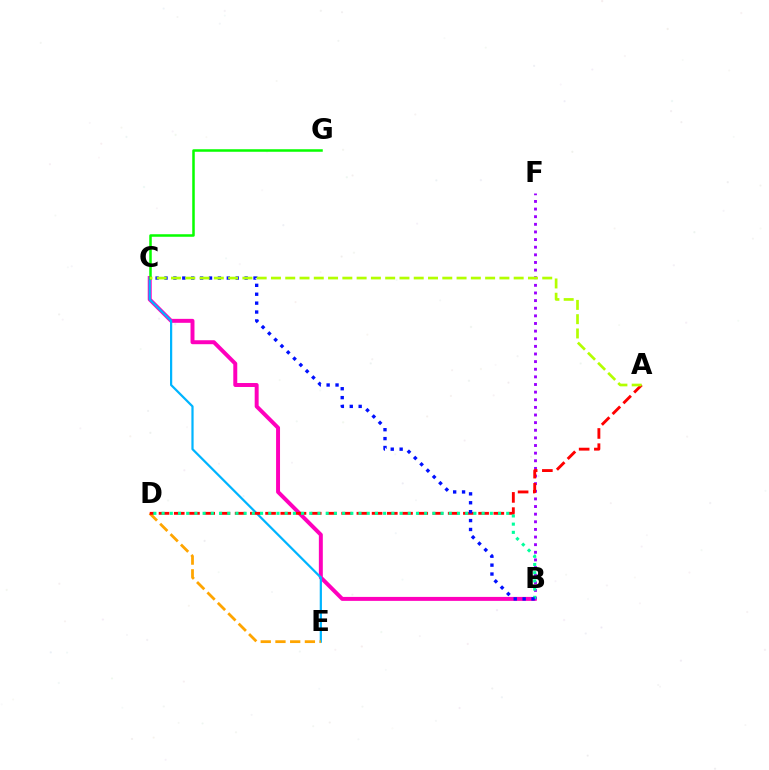{('B', 'C'): [{'color': '#ff00bd', 'line_style': 'solid', 'thickness': 2.85}, {'color': '#0010ff', 'line_style': 'dotted', 'thickness': 2.42}], ('C', 'E'): [{'color': '#00b5ff', 'line_style': 'solid', 'thickness': 1.6}], ('C', 'G'): [{'color': '#08ff00', 'line_style': 'solid', 'thickness': 1.81}], ('D', 'E'): [{'color': '#ffa500', 'line_style': 'dashed', 'thickness': 2.0}], ('B', 'F'): [{'color': '#9b00ff', 'line_style': 'dotted', 'thickness': 2.07}], ('A', 'D'): [{'color': '#ff0000', 'line_style': 'dashed', 'thickness': 2.07}], ('B', 'D'): [{'color': '#00ff9d', 'line_style': 'dotted', 'thickness': 2.23}], ('A', 'C'): [{'color': '#b3ff00', 'line_style': 'dashed', 'thickness': 1.94}]}